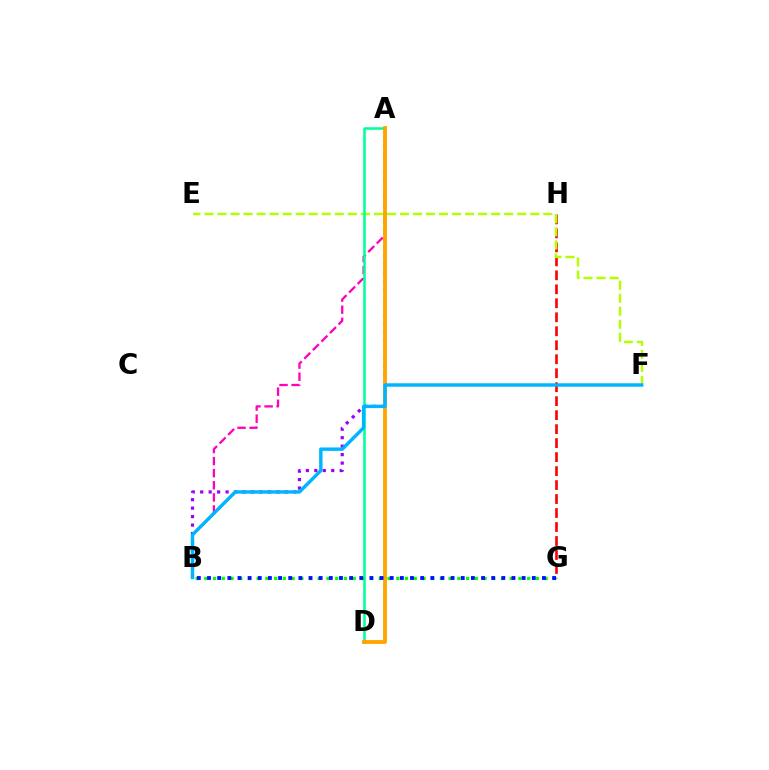{('G', 'H'): [{'color': '#ff0000', 'line_style': 'dashed', 'thickness': 1.9}], ('A', 'B'): [{'color': '#ff00bd', 'line_style': 'dashed', 'thickness': 1.64}, {'color': '#9b00ff', 'line_style': 'dotted', 'thickness': 2.3}], ('E', 'F'): [{'color': '#b3ff00', 'line_style': 'dashed', 'thickness': 1.77}], ('A', 'D'): [{'color': '#00ff9d', 'line_style': 'solid', 'thickness': 1.83}, {'color': '#ffa500', 'line_style': 'solid', 'thickness': 2.77}], ('B', 'G'): [{'color': '#08ff00', 'line_style': 'dotted', 'thickness': 2.37}, {'color': '#0010ff', 'line_style': 'dotted', 'thickness': 2.76}], ('B', 'F'): [{'color': '#00b5ff', 'line_style': 'solid', 'thickness': 2.46}]}